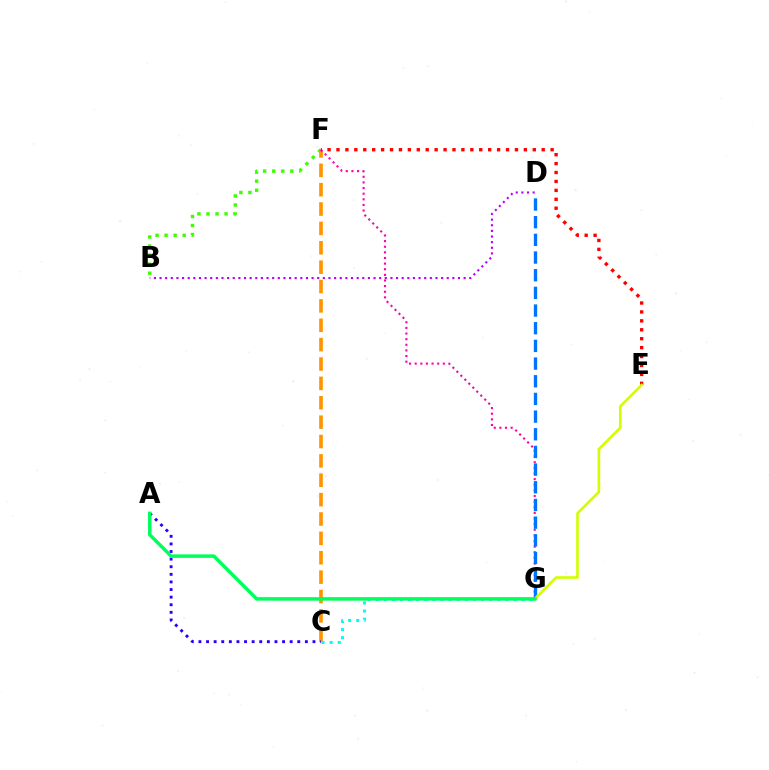{('B', 'F'): [{'color': '#3dff00', 'line_style': 'dotted', 'thickness': 2.46}], ('C', 'F'): [{'color': '#ff9400', 'line_style': 'dashed', 'thickness': 2.63}], ('F', 'G'): [{'color': '#ff00ac', 'line_style': 'dotted', 'thickness': 1.53}], ('B', 'D'): [{'color': '#b900ff', 'line_style': 'dotted', 'thickness': 1.53}], ('E', 'F'): [{'color': '#ff0000', 'line_style': 'dotted', 'thickness': 2.42}], ('D', 'G'): [{'color': '#0074ff', 'line_style': 'dashed', 'thickness': 2.4}], ('A', 'C'): [{'color': '#2500ff', 'line_style': 'dotted', 'thickness': 2.07}], ('C', 'G'): [{'color': '#00fff6', 'line_style': 'dotted', 'thickness': 2.2}], ('E', 'G'): [{'color': '#d1ff00', 'line_style': 'solid', 'thickness': 1.91}], ('A', 'G'): [{'color': '#00ff5c', 'line_style': 'solid', 'thickness': 2.5}]}